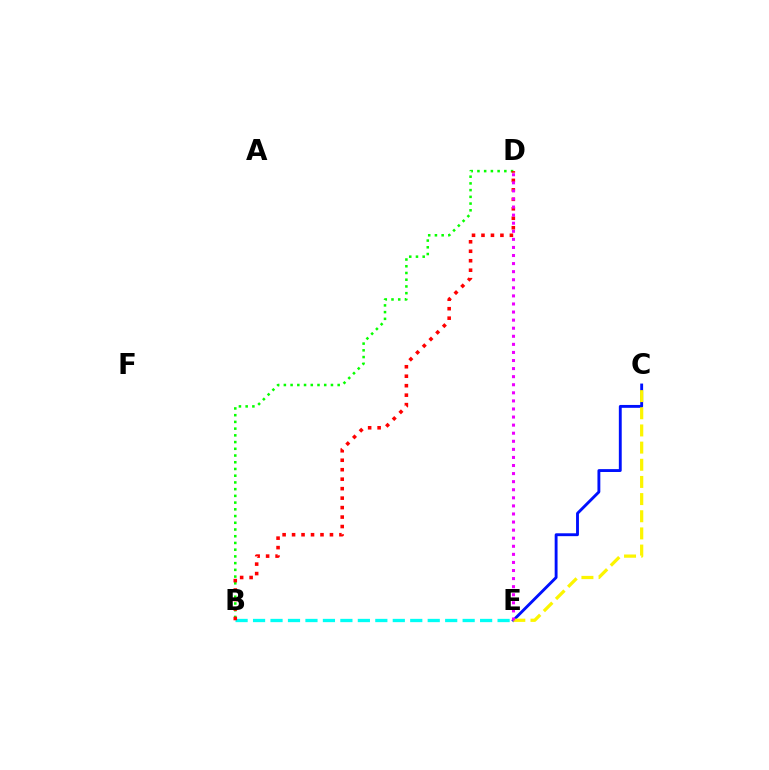{('C', 'E'): [{'color': '#0010ff', 'line_style': 'solid', 'thickness': 2.07}, {'color': '#fcf500', 'line_style': 'dashed', 'thickness': 2.33}], ('B', 'E'): [{'color': '#00fff6', 'line_style': 'dashed', 'thickness': 2.37}], ('B', 'D'): [{'color': '#08ff00', 'line_style': 'dotted', 'thickness': 1.83}, {'color': '#ff0000', 'line_style': 'dotted', 'thickness': 2.57}], ('D', 'E'): [{'color': '#ee00ff', 'line_style': 'dotted', 'thickness': 2.19}]}